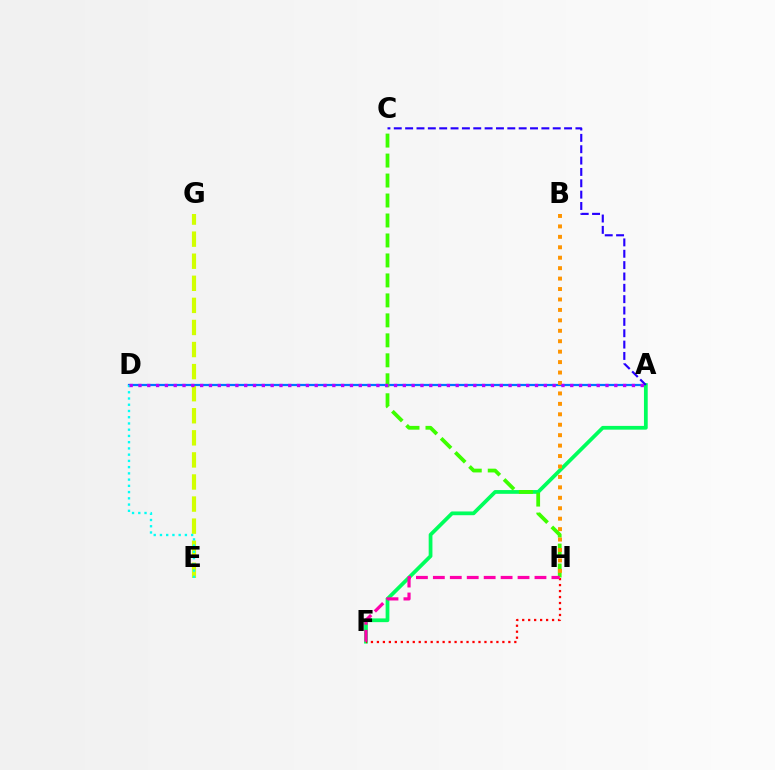{('A', 'D'): [{'color': '#0074ff', 'line_style': 'solid', 'thickness': 1.61}, {'color': '#b900ff', 'line_style': 'dotted', 'thickness': 2.39}], ('A', 'F'): [{'color': '#00ff5c', 'line_style': 'solid', 'thickness': 2.7}], ('C', 'H'): [{'color': '#3dff00', 'line_style': 'dashed', 'thickness': 2.71}], ('E', 'G'): [{'color': '#d1ff00', 'line_style': 'dashed', 'thickness': 3.0}], ('F', 'H'): [{'color': '#ff0000', 'line_style': 'dotted', 'thickness': 1.62}, {'color': '#ff00ac', 'line_style': 'dashed', 'thickness': 2.3}], ('A', 'C'): [{'color': '#2500ff', 'line_style': 'dashed', 'thickness': 1.54}], ('D', 'E'): [{'color': '#00fff6', 'line_style': 'dotted', 'thickness': 1.7}], ('B', 'H'): [{'color': '#ff9400', 'line_style': 'dotted', 'thickness': 2.84}]}